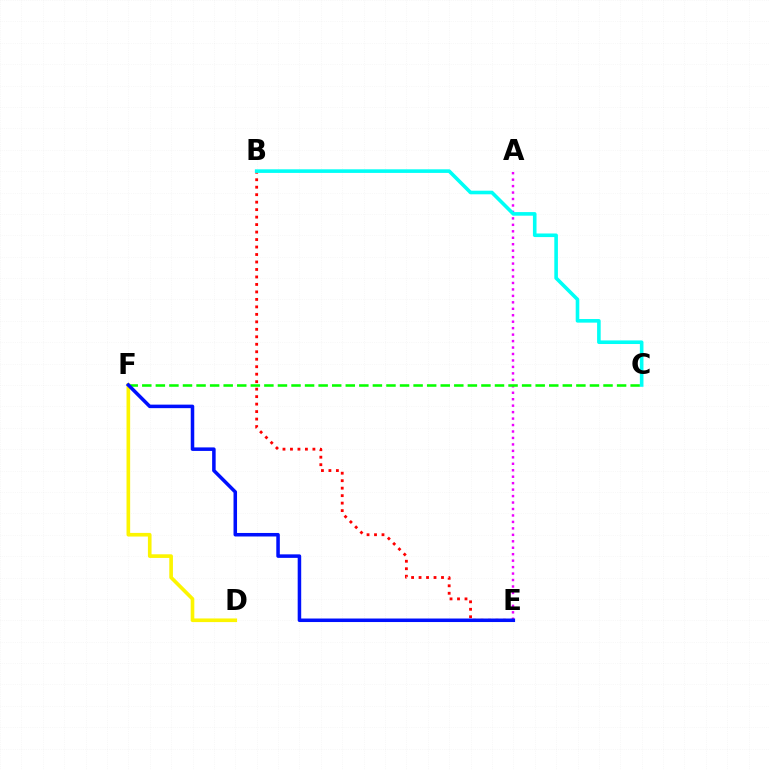{('A', 'E'): [{'color': '#ee00ff', 'line_style': 'dotted', 'thickness': 1.75}], ('C', 'F'): [{'color': '#08ff00', 'line_style': 'dashed', 'thickness': 1.84}], ('D', 'F'): [{'color': '#fcf500', 'line_style': 'solid', 'thickness': 2.62}], ('B', 'E'): [{'color': '#ff0000', 'line_style': 'dotted', 'thickness': 2.03}], ('B', 'C'): [{'color': '#00fff6', 'line_style': 'solid', 'thickness': 2.59}], ('E', 'F'): [{'color': '#0010ff', 'line_style': 'solid', 'thickness': 2.53}]}